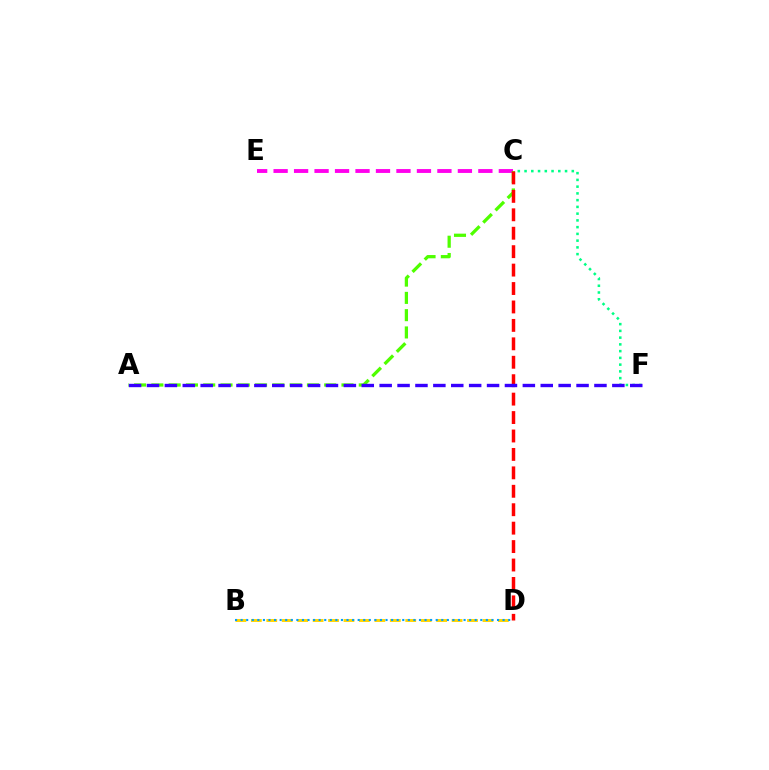{('C', 'E'): [{'color': '#ff00ed', 'line_style': 'dashed', 'thickness': 2.78}], ('A', 'C'): [{'color': '#4fff00', 'line_style': 'dashed', 'thickness': 2.35}], ('C', 'F'): [{'color': '#00ff86', 'line_style': 'dotted', 'thickness': 1.83}], ('C', 'D'): [{'color': '#ff0000', 'line_style': 'dashed', 'thickness': 2.5}], ('A', 'F'): [{'color': '#3700ff', 'line_style': 'dashed', 'thickness': 2.43}], ('B', 'D'): [{'color': '#ffd500', 'line_style': 'dashed', 'thickness': 2.1}, {'color': '#009eff', 'line_style': 'dotted', 'thickness': 1.51}]}